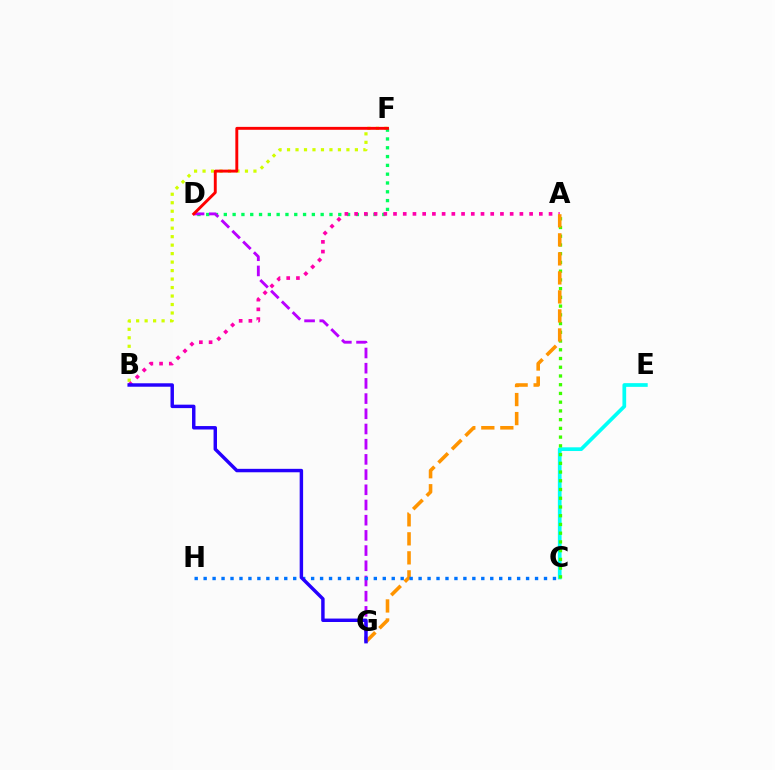{('B', 'F'): [{'color': '#d1ff00', 'line_style': 'dotted', 'thickness': 2.3}], ('D', 'F'): [{'color': '#00ff5c', 'line_style': 'dotted', 'thickness': 2.39}, {'color': '#ff0000', 'line_style': 'solid', 'thickness': 2.09}], ('A', 'B'): [{'color': '#ff00ac', 'line_style': 'dotted', 'thickness': 2.64}], ('D', 'G'): [{'color': '#b900ff', 'line_style': 'dashed', 'thickness': 2.06}], ('C', 'E'): [{'color': '#00fff6', 'line_style': 'solid', 'thickness': 2.67}], ('A', 'C'): [{'color': '#3dff00', 'line_style': 'dotted', 'thickness': 2.37}], ('A', 'G'): [{'color': '#ff9400', 'line_style': 'dashed', 'thickness': 2.58}], ('C', 'H'): [{'color': '#0074ff', 'line_style': 'dotted', 'thickness': 2.43}], ('B', 'G'): [{'color': '#2500ff', 'line_style': 'solid', 'thickness': 2.48}]}